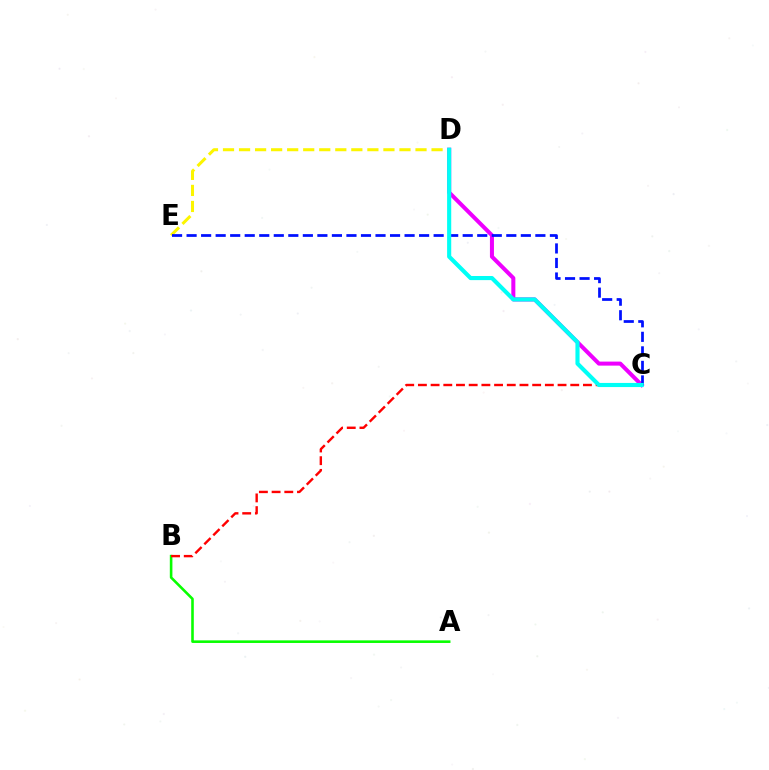{('D', 'E'): [{'color': '#fcf500', 'line_style': 'dashed', 'thickness': 2.18}], ('C', 'D'): [{'color': '#ee00ff', 'line_style': 'solid', 'thickness': 2.89}, {'color': '#00fff6', 'line_style': 'solid', 'thickness': 2.97}], ('A', 'B'): [{'color': '#08ff00', 'line_style': 'solid', 'thickness': 1.87}], ('C', 'E'): [{'color': '#0010ff', 'line_style': 'dashed', 'thickness': 1.97}], ('B', 'C'): [{'color': '#ff0000', 'line_style': 'dashed', 'thickness': 1.72}]}